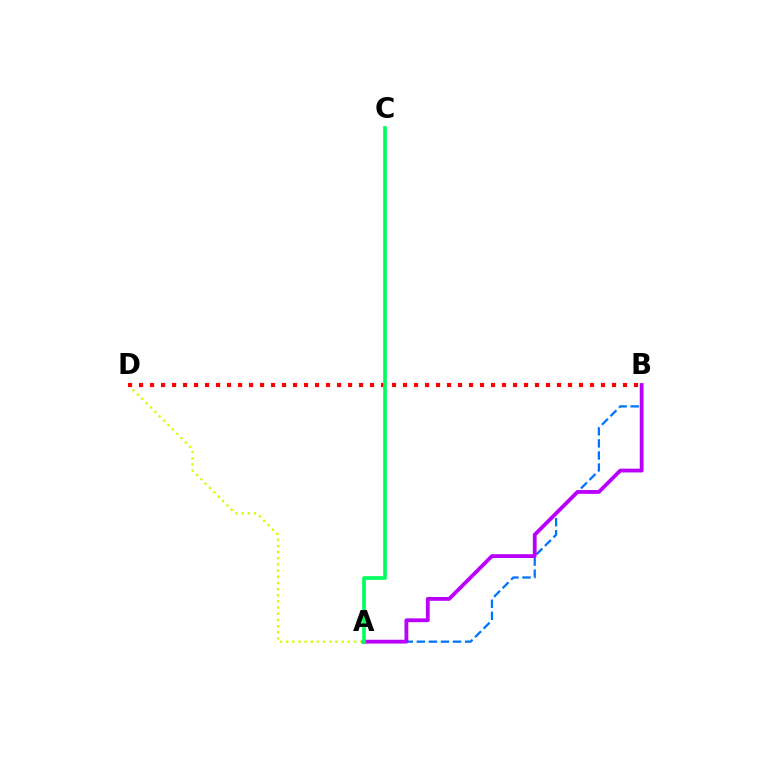{('A', 'D'): [{'color': '#d1ff00', 'line_style': 'dotted', 'thickness': 1.68}], ('B', 'D'): [{'color': '#ff0000', 'line_style': 'dotted', 'thickness': 2.99}], ('A', 'B'): [{'color': '#0074ff', 'line_style': 'dashed', 'thickness': 1.64}, {'color': '#b900ff', 'line_style': 'solid', 'thickness': 2.74}], ('A', 'C'): [{'color': '#00ff5c', 'line_style': 'solid', 'thickness': 2.63}]}